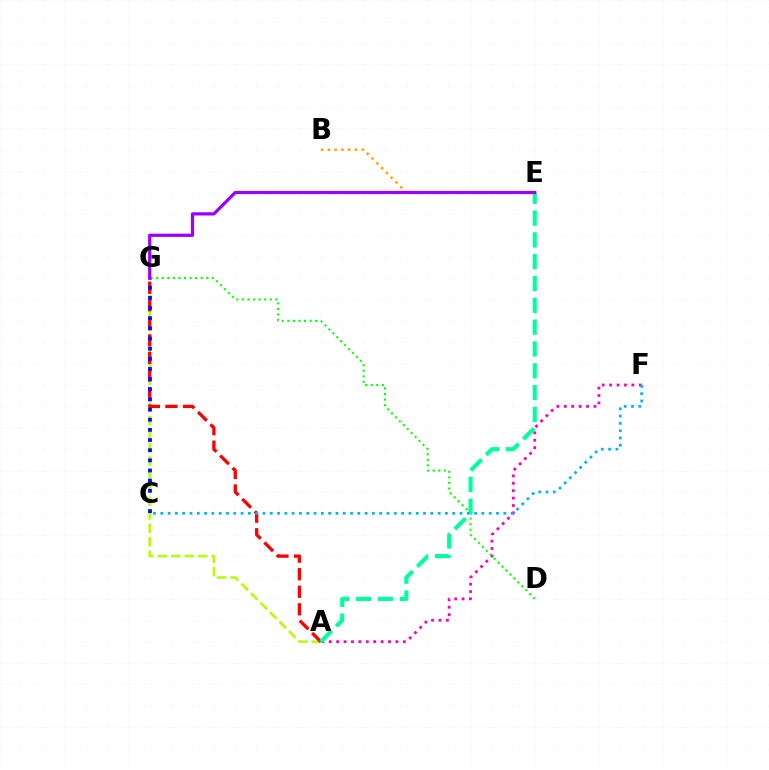{('A', 'F'): [{'color': '#ff00bd', 'line_style': 'dotted', 'thickness': 2.01}], ('A', 'G'): [{'color': '#b3ff00', 'line_style': 'dashed', 'thickness': 1.83}, {'color': '#ff0000', 'line_style': 'dashed', 'thickness': 2.38}], ('B', 'E'): [{'color': '#ffa500', 'line_style': 'dotted', 'thickness': 1.84}], ('C', 'G'): [{'color': '#0010ff', 'line_style': 'dotted', 'thickness': 2.76}], ('D', 'G'): [{'color': '#08ff00', 'line_style': 'dotted', 'thickness': 1.51}], ('A', 'E'): [{'color': '#00ff9d', 'line_style': 'dashed', 'thickness': 2.96}], ('C', 'F'): [{'color': '#00b5ff', 'line_style': 'dotted', 'thickness': 1.98}], ('E', 'G'): [{'color': '#9b00ff', 'line_style': 'solid', 'thickness': 2.32}]}